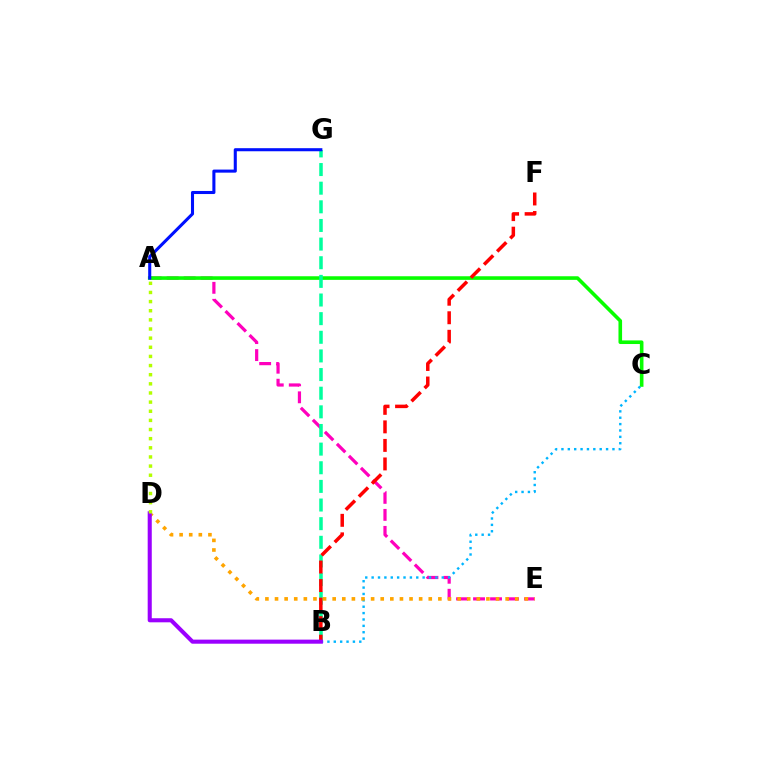{('A', 'E'): [{'color': '#ff00bd', 'line_style': 'dashed', 'thickness': 2.31}], ('A', 'C'): [{'color': '#08ff00', 'line_style': 'solid', 'thickness': 2.6}], ('B', 'G'): [{'color': '#00ff9d', 'line_style': 'dashed', 'thickness': 2.53}], ('B', 'F'): [{'color': '#ff0000', 'line_style': 'dashed', 'thickness': 2.52}], ('A', 'G'): [{'color': '#0010ff', 'line_style': 'solid', 'thickness': 2.21}], ('B', 'C'): [{'color': '#00b5ff', 'line_style': 'dotted', 'thickness': 1.73}], ('D', 'E'): [{'color': '#ffa500', 'line_style': 'dotted', 'thickness': 2.61}], ('B', 'D'): [{'color': '#9b00ff', 'line_style': 'solid', 'thickness': 2.94}], ('A', 'D'): [{'color': '#b3ff00', 'line_style': 'dotted', 'thickness': 2.48}]}